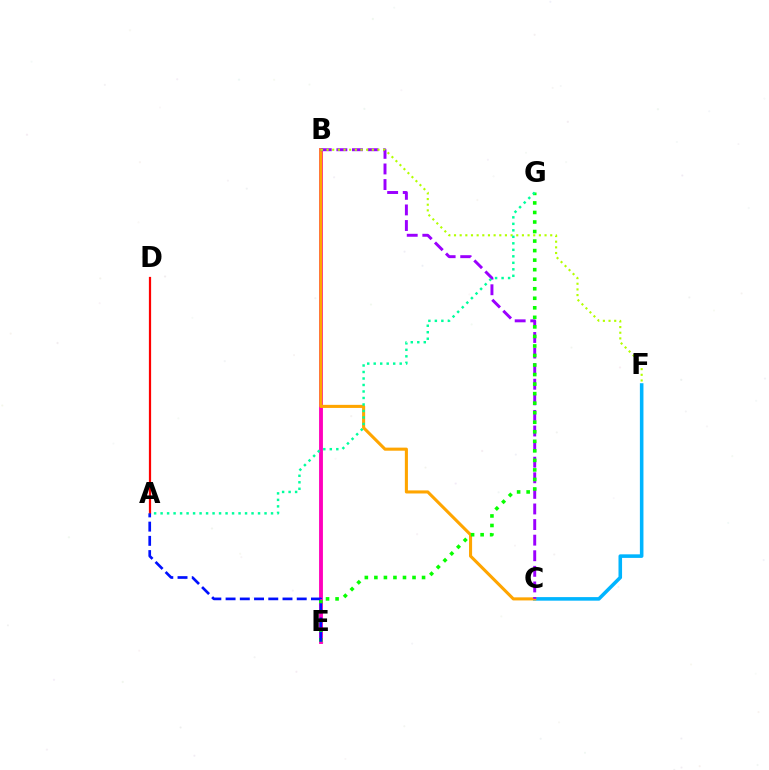{('B', 'E'): [{'color': '#ff00bd', 'line_style': 'solid', 'thickness': 2.77}], ('C', 'F'): [{'color': '#00b5ff', 'line_style': 'solid', 'thickness': 2.57}], ('B', 'C'): [{'color': '#ffa500', 'line_style': 'solid', 'thickness': 2.21}, {'color': '#9b00ff', 'line_style': 'dashed', 'thickness': 2.12}], ('A', 'D'): [{'color': '#ff0000', 'line_style': 'solid', 'thickness': 1.6}], ('E', 'G'): [{'color': '#08ff00', 'line_style': 'dotted', 'thickness': 2.59}], ('B', 'F'): [{'color': '#b3ff00', 'line_style': 'dotted', 'thickness': 1.54}], ('A', 'E'): [{'color': '#0010ff', 'line_style': 'dashed', 'thickness': 1.93}], ('A', 'G'): [{'color': '#00ff9d', 'line_style': 'dotted', 'thickness': 1.76}]}